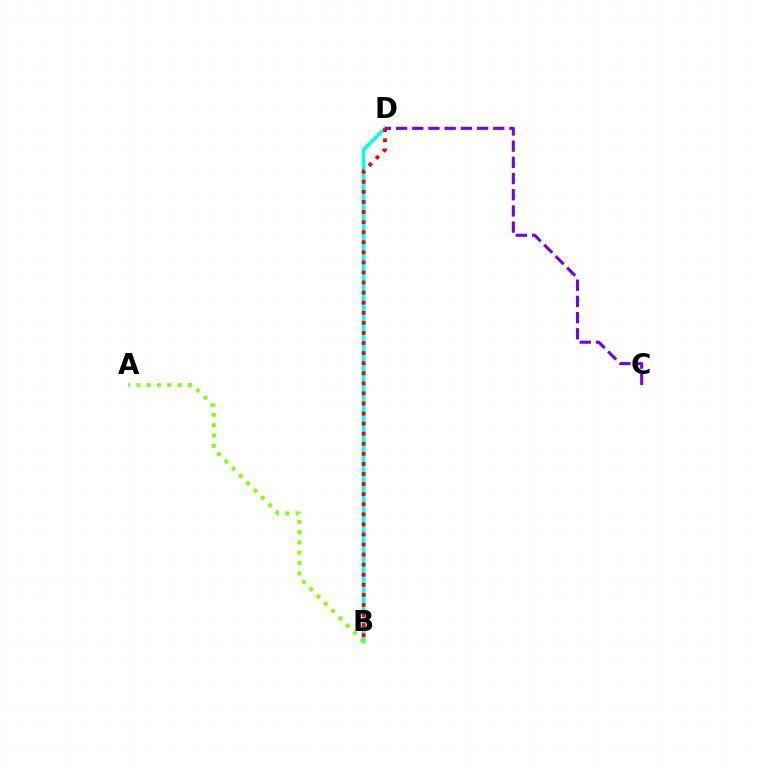{('B', 'D'): [{'color': '#00fff6', 'line_style': 'solid', 'thickness': 2.6}, {'color': '#ff0000', 'line_style': 'dotted', 'thickness': 2.74}], ('C', 'D'): [{'color': '#7200ff', 'line_style': 'dashed', 'thickness': 2.2}], ('A', 'B'): [{'color': '#84ff00', 'line_style': 'dotted', 'thickness': 2.8}]}